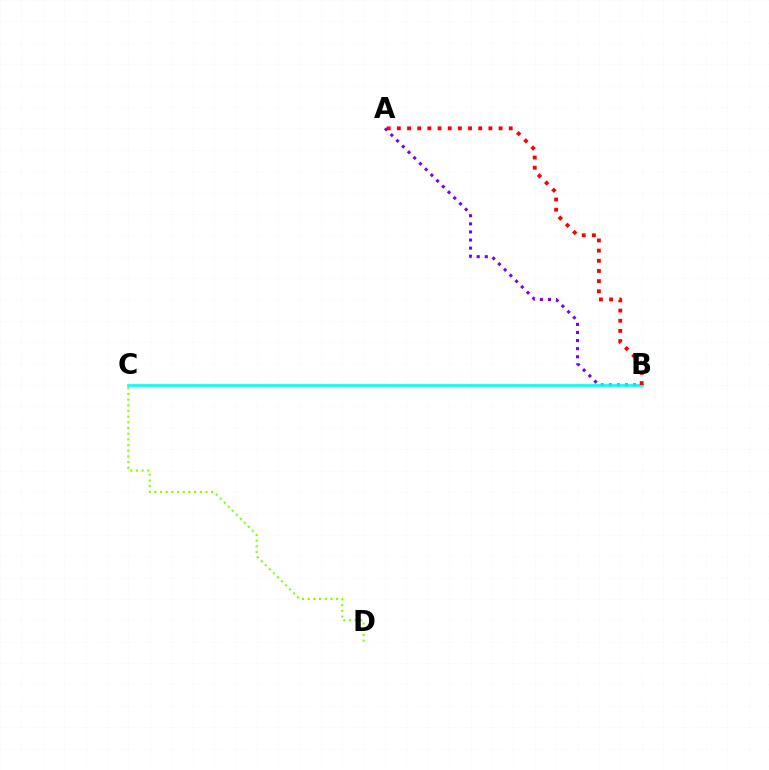{('A', 'B'): [{'color': '#7200ff', 'line_style': 'dotted', 'thickness': 2.2}, {'color': '#ff0000', 'line_style': 'dotted', 'thickness': 2.76}], ('C', 'D'): [{'color': '#84ff00', 'line_style': 'dotted', 'thickness': 1.54}], ('B', 'C'): [{'color': '#00fff6', 'line_style': 'solid', 'thickness': 1.93}]}